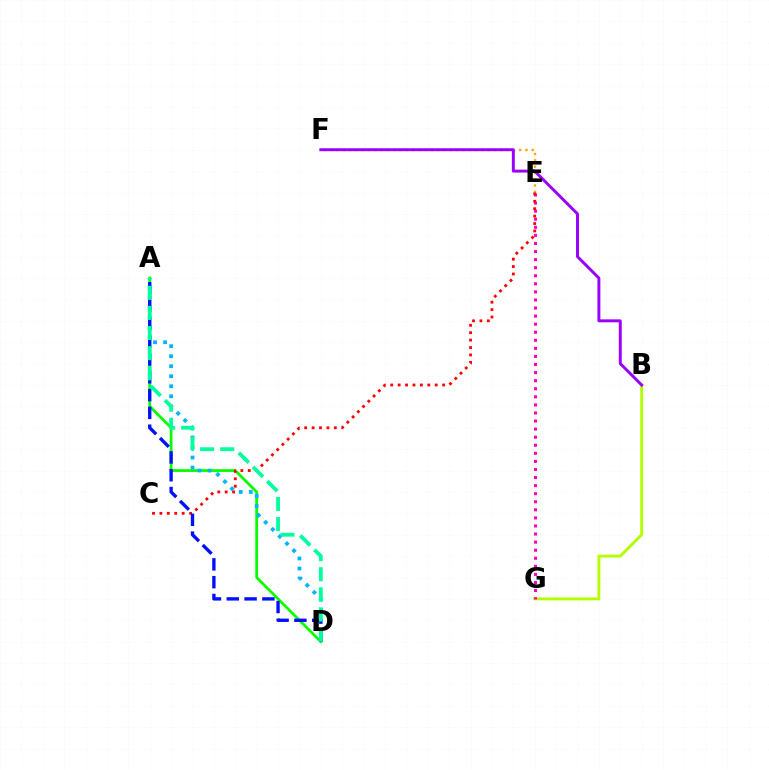{('B', 'G'): [{'color': '#b3ff00', 'line_style': 'solid', 'thickness': 2.08}], ('E', 'F'): [{'color': '#ffa500', 'line_style': 'dotted', 'thickness': 1.71}], ('A', 'D'): [{'color': '#08ff00', 'line_style': 'solid', 'thickness': 2.0}, {'color': '#00b5ff', 'line_style': 'dotted', 'thickness': 2.72}, {'color': '#0010ff', 'line_style': 'dashed', 'thickness': 2.42}, {'color': '#00ff9d', 'line_style': 'dashed', 'thickness': 2.73}], ('B', 'F'): [{'color': '#9b00ff', 'line_style': 'solid', 'thickness': 2.12}], ('E', 'G'): [{'color': '#ff00bd', 'line_style': 'dotted', 'thickness': 2.19}], ('C', 'E'): [{'color': '#ff0000', 'line_style': 'dotted', 'thickness': 2.01}]}